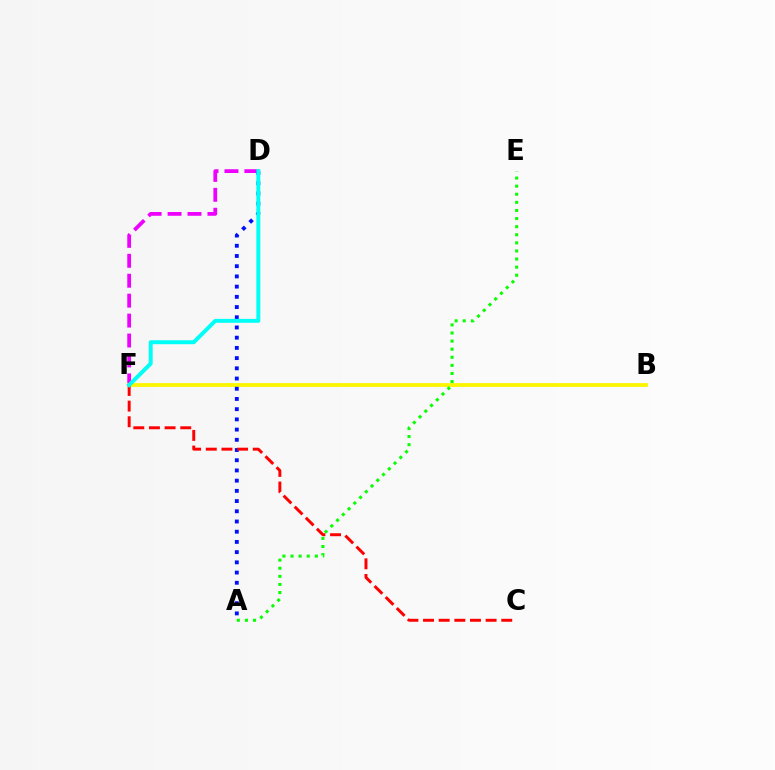{('D', 'F'): [{'color': '#ee00ff', 'line_style': 'dashed', 'thickness': 2.71}, {'color': '#00fff6', 'line_style': 'solid', 'thickness': 2.85}], ('B', 'F'): [{'color': '#fcf500', 'line_style': 'solid', 'thickness': 2.73}], ('A', 'D'): [{'color': '#0010ff', 'line_style': 'dotted', 'thickness': 2.77}], ('C', 'F'): [{'color': '#ff0000', 'line_style': 'dashed', 'thickness': 2.13}], ('A', 'E'): [{'color': '#08ff00', 'line_style': 'dotted', 'thickness': 2.2}]}